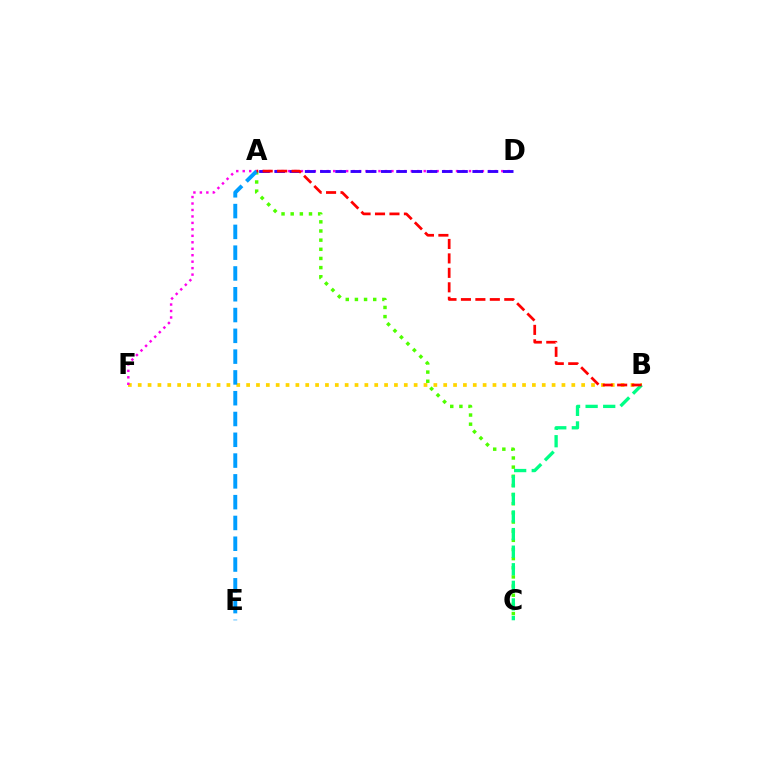{('B', 'F'): [{'color': '#ffd500', 'line_style': 'dotted', 'thickness': 2.68}], ('A', 'C'): [{'color': '#4fff00', 'line_style': 'dotted', 'thickness': 2.49}], ('B', 'C'): [{'color': '#00ff86', 'line_style': 'dashed', 'thickness': 2.39}], ('D', 'F'): [{'color': '#ff00ed', 'line_style': 'dotted', 'thickness': 1.76}], ('A', 'E'): [{'color': '#009eff', 'line_style': 'dashed', 'thickness': 2.82}], ('A', 'D'): [{'color': '#3700ff', 'line_style': 'dashed', 'thickness': 2.07}], ('A', 'B'): [{'color': '#ff0000', 'line_style': 'dashed', 'thickness': 1.96}]}